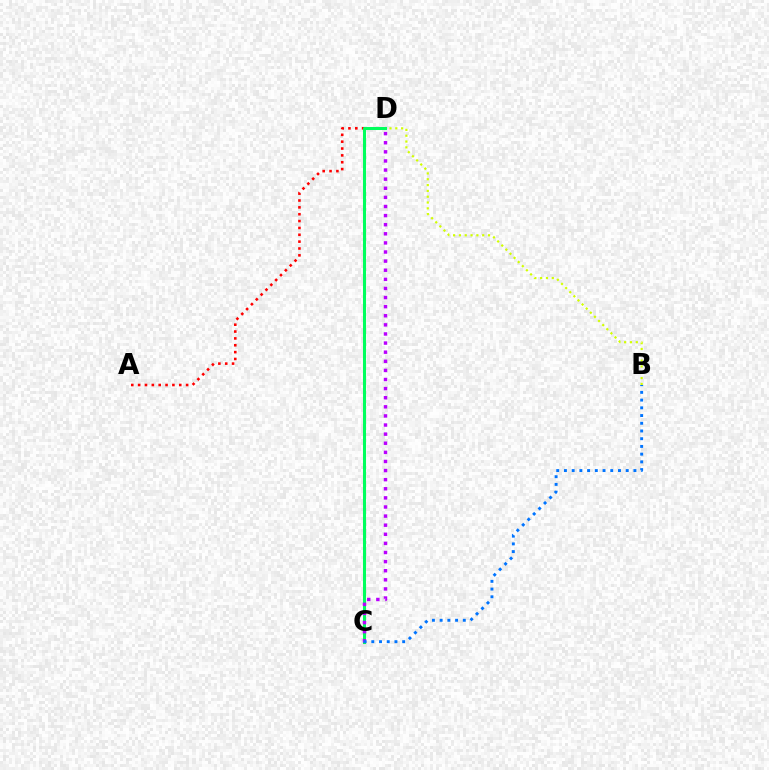{('A', 'D'): [{'color': '#ff0000', 'line_style': 'dotted', 'thickness': 1.86}], ('B', 'D'): [{'color': '#d1ff00', 'line_style': 'dotted', 'thickness': 1.58}], ('C', 'D'): [{'color': '#00ff5c', 'line_style': 'solid', 'thickness': 2.19}, {'color': '#b900ff', 'line_style': 'dotted', 'thickness': 2.47}], ('B', 'C'): [{'color': '#0074ff', 'line_style': 'dotted', 'thickness': 2.1}]}